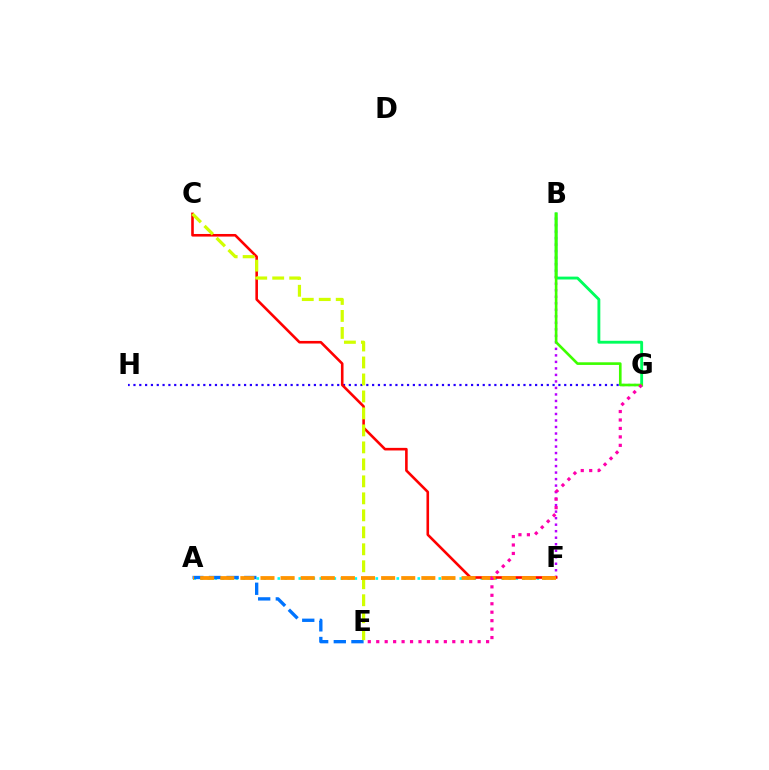{('A', 'F'): [{'color': '#00fff6', 'line_style': 'dotted', 'thickness': 1.9}, {'color': '#ff9400', 'line_style': 'dashed', 'thickness': 2.73}], ('B', 'F'): [{'color': '#b900ff', 'line_style': 'dotted', 'thickness': 1.77}], ('G', 'H'): [{'color': '#2500ff', 'line_style': 'dotted', 'thickness': 1.58}], ('C', 'F'): [{'color': '#ff0000', 'line_style': 'solid', 'thickness': 1.87}], ('B', 'G'): [{'color': '#00ff5c', 'line_style': 'solid', 'thickness': 2.06}, {'color': '#3dff00', 'line_style': 'solid', 'thickness': 1.9}], ('A', 'E'): [{'color': '#0074ff', 'line_style': 'dashed', 'thickness': 2.4}], ('C', 'E'): [{'color': '#d1ff00', 'line_style': 'dashed', 'thickness': 2.31}], ('E', 'G'): [{'color': '#ff00ac', 'line_style': 'dotted', 'thickness': 2.3}]}